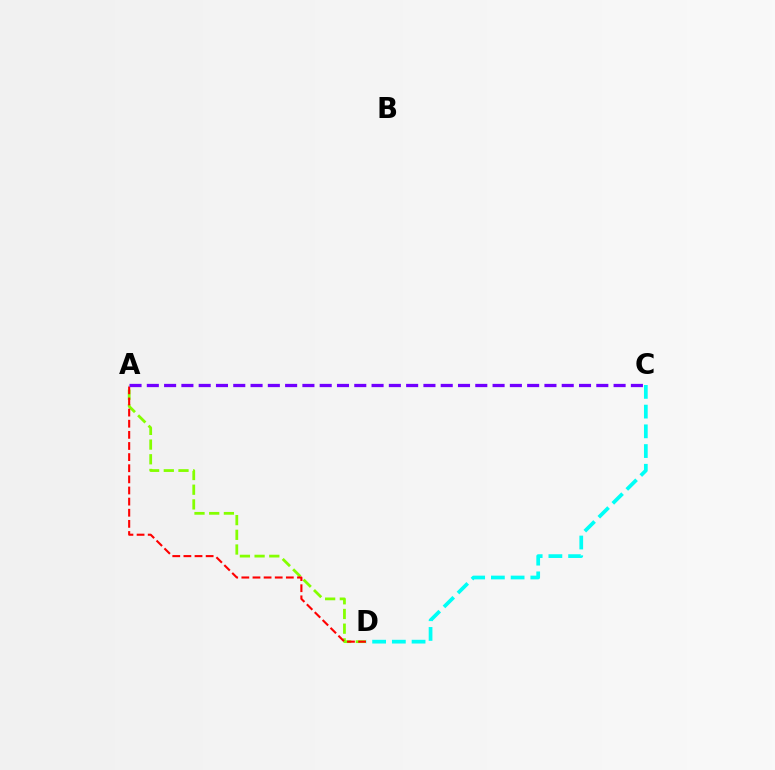{('A', 'D'): [{'color': '#84ff00', 'line_style': 'dashed', 'thickness': 2.0}, {'color': '#ff0000', 'line_style': 'dashed', 'thickness': 1.51}], ('C', 'D'): [{'color': '#00fff6', 'line_style': 'dashed', 'thickness': 2.68}], ('A', 'C'): [{'color': '#7200ff', 'line_style': 'dashed', 'thickness': 2.35}]}